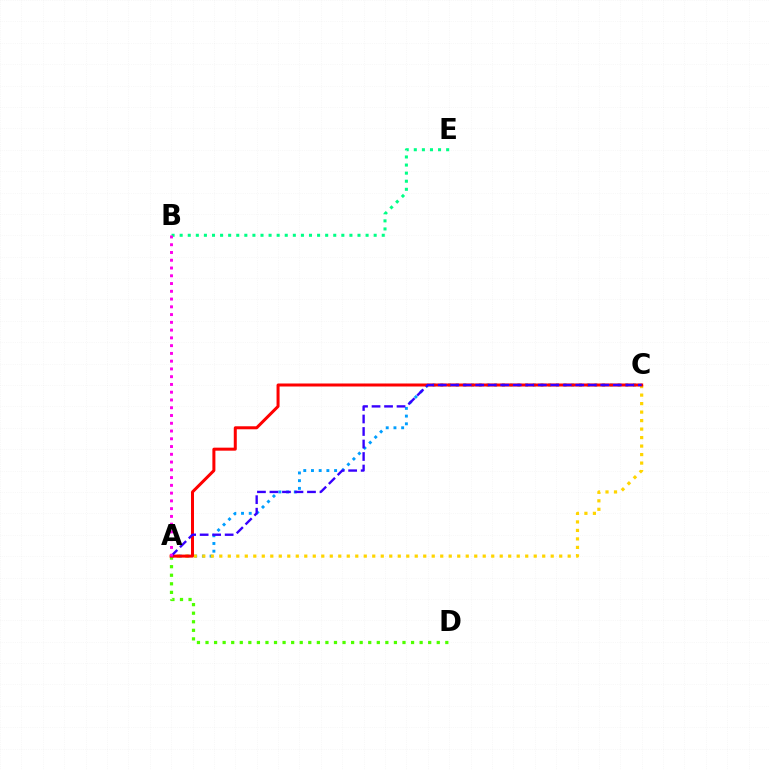{('A', 'C'): [{'color': '#009eff', 'line_style': 'dotted', 'thickness': 2.09}, {'color': '#ffd500', 'line_style': 'dotted', 'thickness': 2.31}, {'color': '#ff0000', 'line_style': 'solid', 'thickness': 2.17}, {'color': '#3700ff', 'line_style': 'dashed', 'thickness': 1.7}], ('A', 'D'): [{'color': '#4fff00', 'line_style': 'dotted', 'thickness': 2.33}], ('B', 'E'): [{'color': '#00ff86', 'line_style': 'dotted', 'thickness': 2.2}], ('A', 'B'): [{'color': '#ff00ed', 'line_style': 'dotted', 'thickness': 2.11}]}